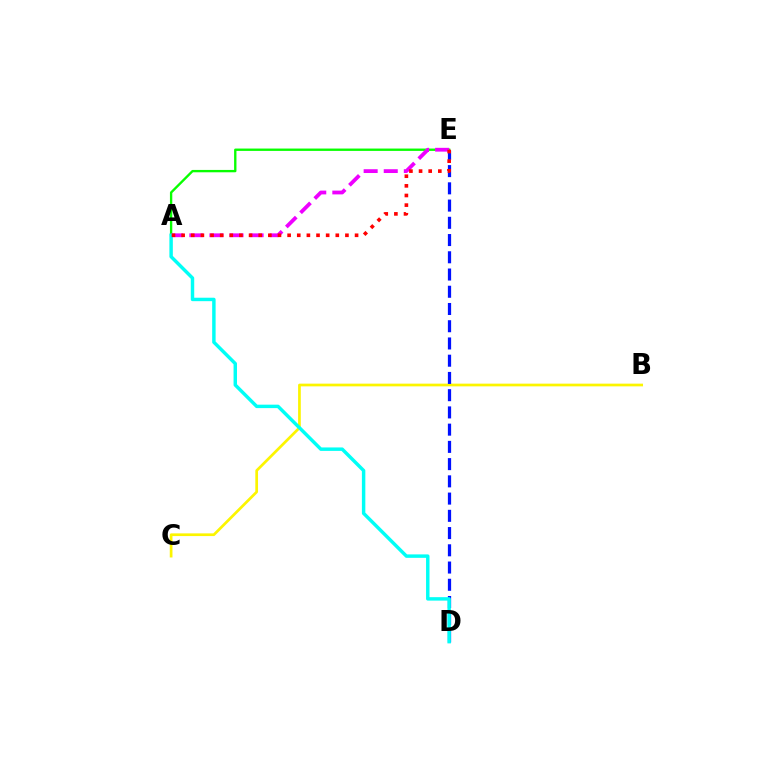{('A', 'E'): [{'color': '#08ff00', 'line_style': 'solid', 'thickness': 1.7}, {'color': '#ee00ff', 'line_style': 'dashed', 'thickness': 2.73}, {'color': '#ff0000', 'line_style': 'dotted', 'thickness': 2.62}], ('B', 'C'): [{'color': '#fcf500', 'line_style': 'solid', 'thickness': 1.95}], ('D', 'E'): [{'color': '#0010ff', 'line_style': 'dashed', 'thickness': 2.34}], ('A', 'D'): [{'color': '#00fff6', 'line_style': 'solid', 'thickness': 2.48}]}